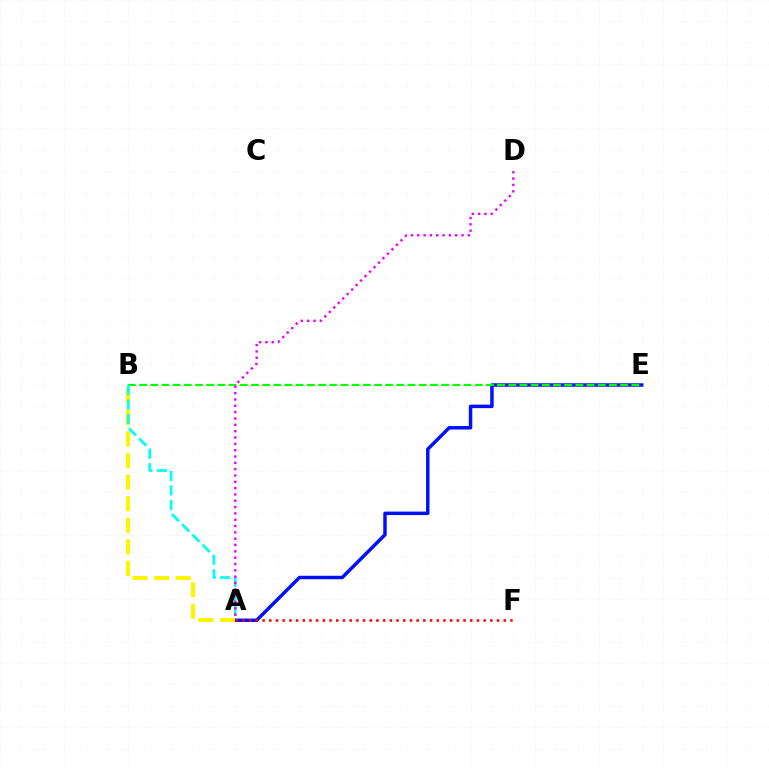{('A', 'E'): [{'color': '#0010ff', 'line_style': 'solid', 'thickness': 2.5}], ('B', 'E'): [{'color': '#08ff00', 'line_style': 'dashed', 'thickness': 1.52}], ('A', 'F'): [{'color': '#ff0000', 'line_style': 'dotted', 'thickness': 1.82}], ('A', 'B'): [{'color': '#fcf500', 'line_style': 'dashed', 'thickness': 2.93}, {'color': '#00fff6', 'line_style': 'dashed', 'thickness': 1.97}], ('A', 'D'): [{'color': '#ee00ff', 'line_style': 'dotted', 'thickness': 1.72}]}